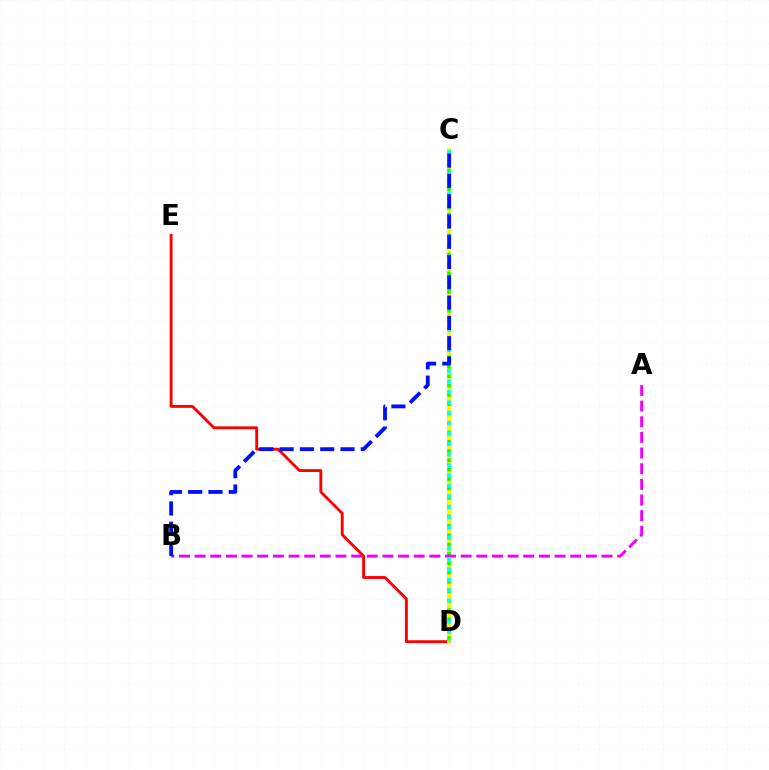{('D', 'E'): [{'color': '#ff0000', 'line_style': 'solid', 'thickness': 2.07}], ('C', 'D'): [{'color': '#fcf500', 'line_style': 'solid', 'thickness': 2.97}, {'color': '#08ff00', 'line_style': 'dotted', 'thickness': 2.54}, {'color': '#00fff6', 'line_style': 'dotted', 'thickness': 2.84}], ('A', 'B'): [{'color': '#ee00ff', 'line_style': 'dashed', 'thickness': 2.13}], ('B', 'C'): [{'color': '#0010ff', 'line_style': 'dashed', 'thickness': 2.76}]}